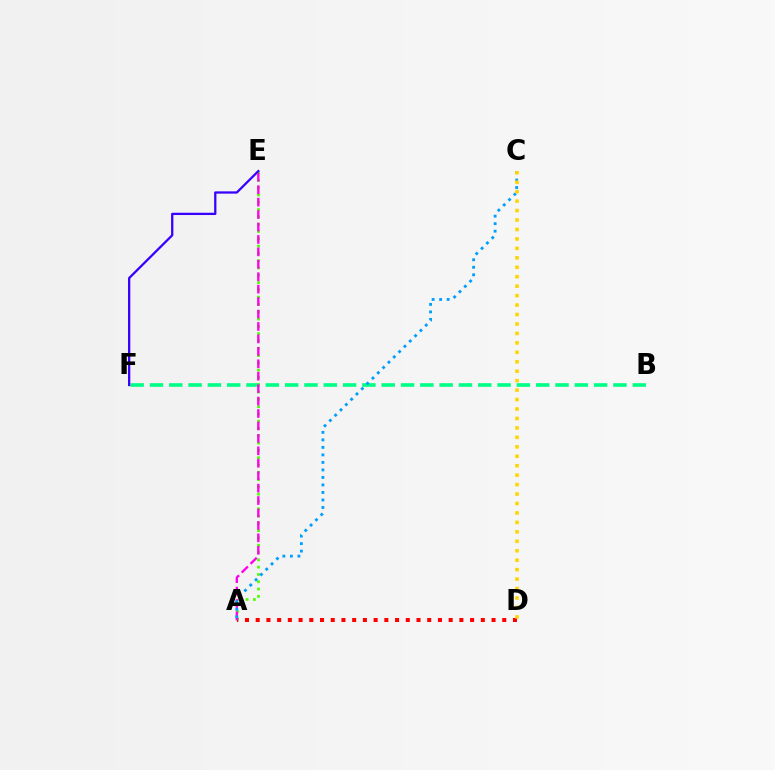{('B', 'F'): [{'color': '#00ff86', 'line_style': 'dashed', 'thickness': 2.62}], ('A', 'E'): [{'color': '#4fff00', 'line_style': 'dotted', 'thickness': 1.98}, {'color': '#ff00ed', 'line_style': 'dashed', 'thickness': 1.69}], ('E', 'F'): [{'color': '#3700ff', 'line_style': 'solid', 'thickness': 1.64}], ('A', 'D'): [{'color': '#ff0000', 'line_style': 'dotted', 'thickness': 2.91}], ('A', 'C'): [{'color': '#009eff', 'line_style': 'dotted', 'thickness': 2.04}], ('C', 'D'): [{'color': '#ffd500', 'line_style': 'dotted', 'thickness': 2.57}]}